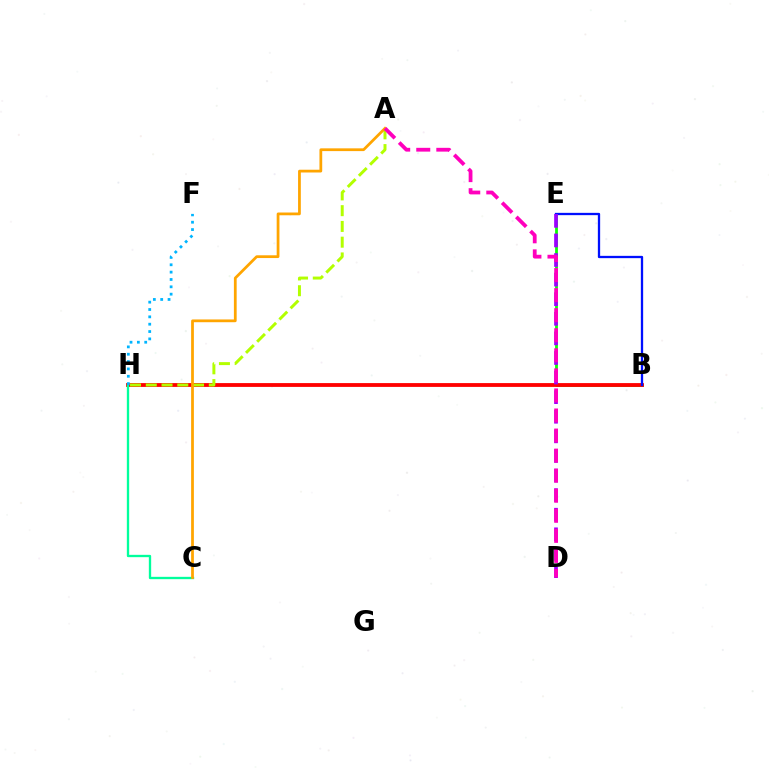{('B', 'E'): [{'color': '#08ff00', 'line_style': 'solid', 'thickness': 1.99}, {'color': '#0010ff', 'line_style': 'solid', 'thickness': 1.65}], ('B', 'H'): [{'color': '#ff0000', 'line_style': 'solid', 'thickness': 2.75}], ('D', 'E'): [{'color': '#9b00ff', 'line_style': 'dashed', 'thickness': 2.66}], ('C', 'H'): [{'color': '#00ff9d', 'line_style': 'solid', 'thickness': 1.67}], ('A', 'H'): [{'color': '#b3ff00', 'line_style': 'dashed', 'thickness': 2.14}], ('A', 'C'): [{'color': '#ffa500', 'line_style': 'solid', 'thickness': 1.99}], ('F', 'H'): [{'color': '#00b5ff', 'line_style': 'dotted', 'thickness': 2.0}], ('A', 'D'): [{'color': '#ff00bd', 'line_style': 'dashed', 'thickness': 2.72}]}